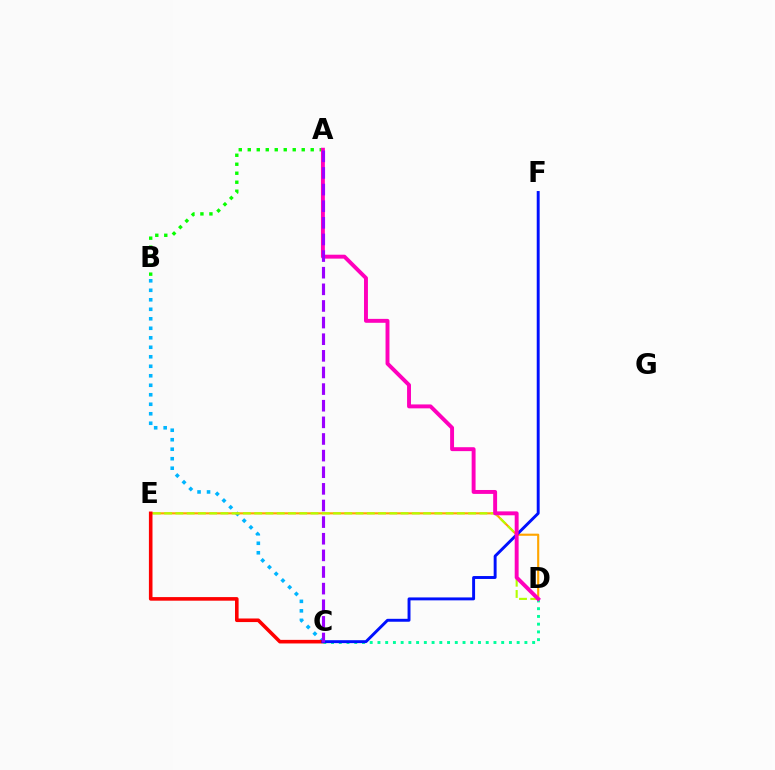{('B', 'C'): [{'color': '#00b5ff', 'line_style': 'dotted', 'thickness': 2.58}], ('D', 'E'): [{'color': '#ffa500', 'line_style': 'solid', 'thickness': 1.54}, {'color': '#b3ff00', 'line_style': 'dashed', 'thickness': 1.53}], ('C', 'E'): [{'color': '#ff0000', 'line_style': 'solid', 'thickness': 2.58}], ('C', 'D'): [{'color': '#00ff9d', 'line_style': 'dotted', 'thickness': 2.1}], ('A', 'B'): [{'color': '#08ff00', 'line_style': 'dotted', 'thickness': 2.44}], ('C', 'F'): [{'color': '#0010ff', 'line_style': 'solid', 'thickness': 2.1}], ('A', 'D'): [{'color': '#ff00bd', 'line_style': 'solid', 'thickness': 2.82}], ('A', 'C'): [{'color': '#9b00ff', 'line_style': 'dashed', 'thickness': 2.26}]}